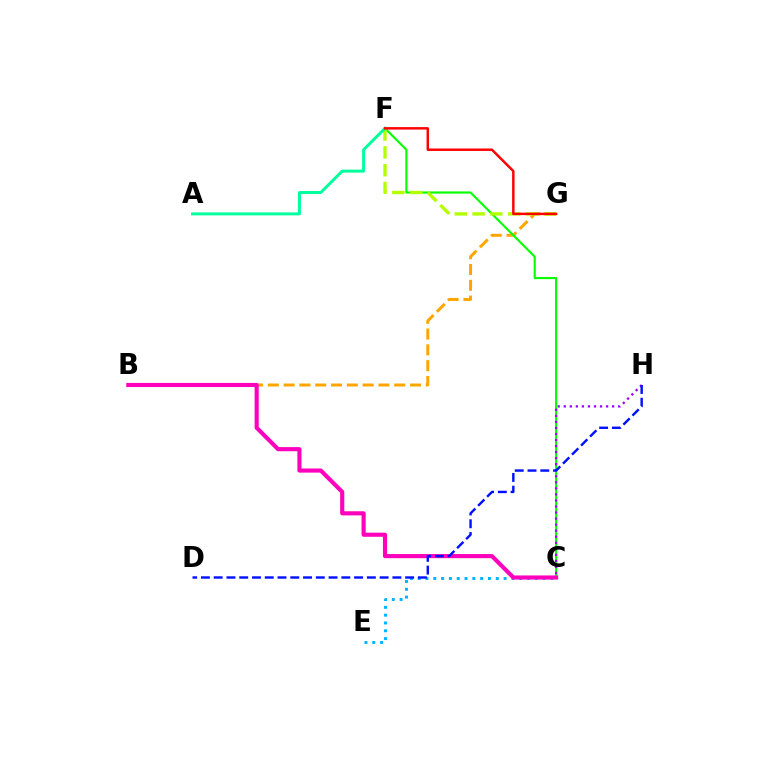{('C', 'E'): [{'color': '#00b5ff', 'line_style': 'dotted', 'thickness': 2.12}], ('B', 'G'): [{'color': '#ffa500', 'line_style': 'dashed', 'thickness': 2.15}], ('C', 'F'): [{'color': '#08ff00', 'line_style': 'solid', 'thickness': 1.55}], ('B', 'C'): [{'color': '#ff00bd', 'line_style': 'solid', 'thickness': 2.97}], ('C', 'H'): [{'color': '#9b00ff', 'line_style': 'dotted', 'thickness': 1.64}], ('F', 'G'): [{'color': '#b3ff00', 'line_style': 'dashed', 'thickness': 2.42}, {'color': '#ff0000', 'line_style': 'solid', 'thickness': 1.76}], ('D', 'H'): [{'color': '#0010ff', 'line_style': 'dashed', 'thickness': 1.73}], ('A', 'F'): [{'color': '#00ff9d', 'line_style': 'solid', 'thickness': 2.14}]}